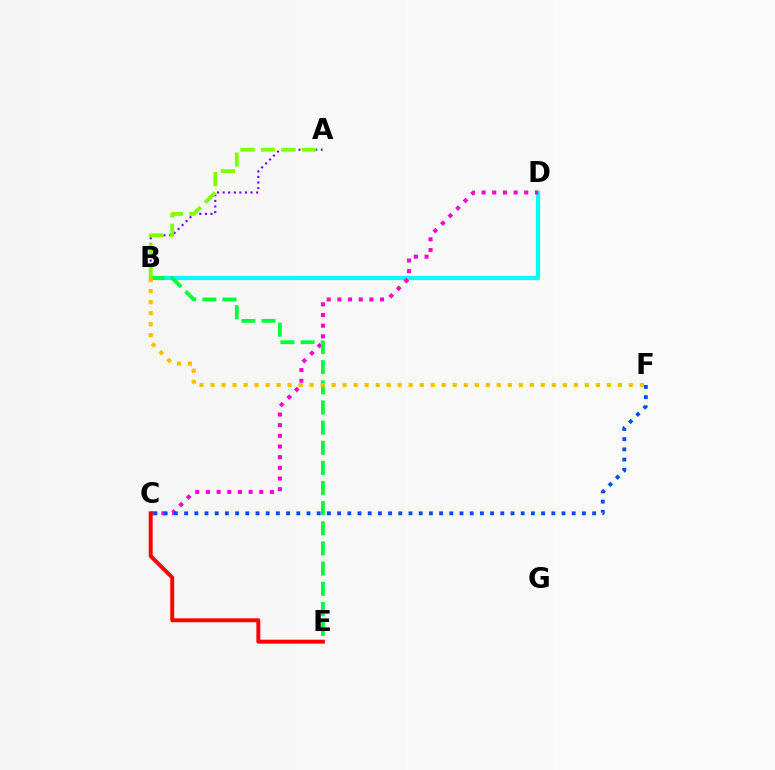{('B', 'D'): [{'color': '#00fff6', 'line_style': 'solid', 'thickness': 2.99}], ('C', 'D'): [{'color': '#ff00cf', 'line_style': 'dotted', 'thickness': 2.9}], ('C', 'E'): [{'color': '#ff0000', 'line_style': 'solid', 'thickness': 2.84}], ('A', 'B'): [{'color': '#7200ff', 'line_style': 'dotted', 'thickness': 1.52}, {'color': '#84ff00', 'line_style': 'dashed', 'thickness': 2.79}], ('B', 'E'): [{'color': '#00ff39', 'line_style': 'dashed', 'thickness': 2.74}], ('C', 'F'): [{'color': '#004bff', 'line_style': 'dotted', 'thickness': 2.77}], ('B', 'F'): [{'color': '#ffbd00', 'line_style': 'dotted', 'thickness': 2.99}]}